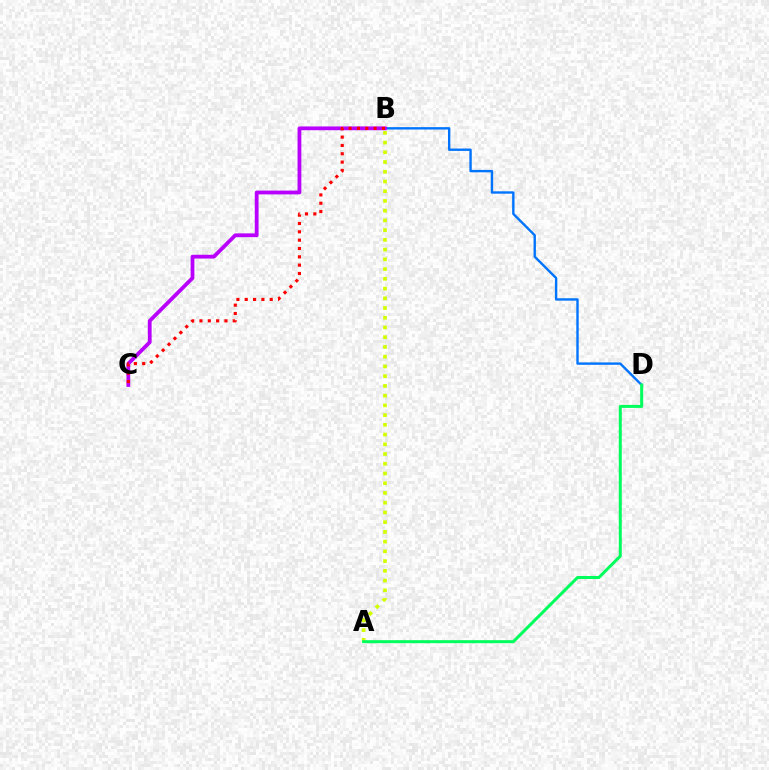{('B', 'D'): [{'color': '#0074ff', 'line_style': 'solid', 'thickness': 1.72}], ('A', 'B'): [{'color': '#d1ff00', 'line_style': 'dotted', 'thickness': 2.64}], ('B', 'C'): [{'color': '#b900ff', 'line_style': 'solid', 'thickness': 2.73}, {'color': '#ff0000', 'line_style': 'dotted', 'thickness': 2.26}], ('A', 'D'): [{'color': '#00ff5c', 'line_style': 'solid', 'thickness': 2.16}]}